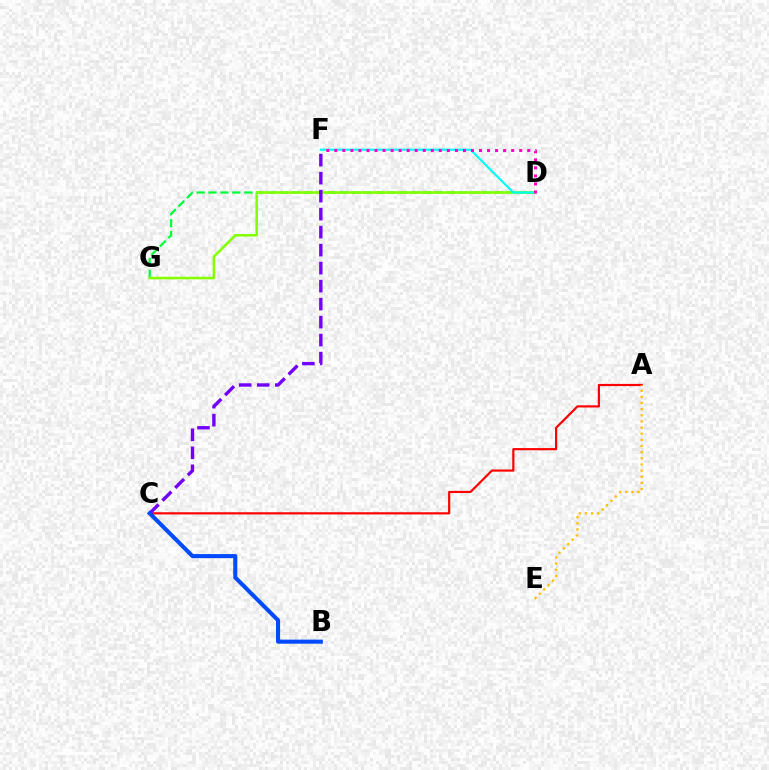{('D', 'G'): [{'color': '#00ff39', 'line_style': 'dashed', 'thickness': 1.62}, {'color': '#84ff00', 'line_style': 'solid', 'thickness': 1.83}], ('A', 'C'): [{'color': '#ff0000', 'line_style': 'solid', 'thickness': 1.57}], ('C', 'F'): [{'color': '#7200ff', 'line_style': 'dashed', 'thickness': 2.44}], ('A', 'E'): [{'color': '#ffbd00', 'line_style': 'dotted', 'thickness': 1.67}], ('D', 'F'): [{'color': '#00fff6', 'line_style': 'solid', 'thickness': 1.55}, {'color': '#ff00cf', 'line_style': 'dotted', 'thickness': 2.18}], ('B', 'C'): [{'color': '#004bff', 'line_style': 'solid', 'thickness': 2.93}]}